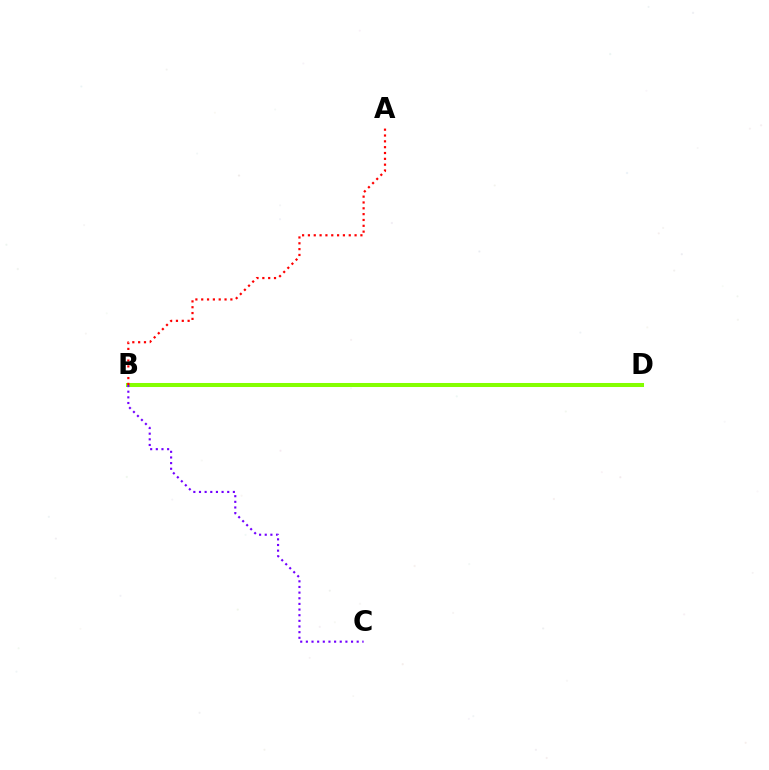{('B', 'D'): [{'color': '#00fff6', 'line_style': 'dotted', 'thickness': 2.76}, {'color': '#84ff00', 'line_style': 'solid', 'thickness': 2.9}], ('B', 'C'): [{'color': '#7200ff', 'line_style': 'dotted', 'thickness': 1.53}], ('A', 'B'): [{'color': '#ff0000', 'line_style': 'dotted', 'thickness': 1.58}]}